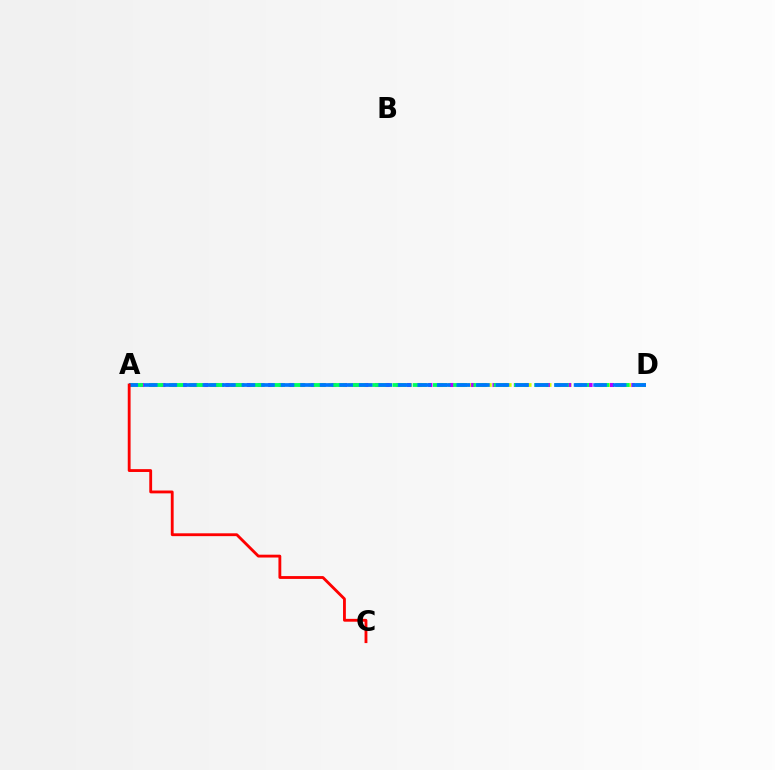{('A', 'D'): [{'color': '#d1ff00', 'line_style': 'dotted', 'thickness': 2.71}, {'color': '#b900ff', 'line_style': 'dotted', 'thickness': 2.9}, {'color': '#00ff5c', 'line_style': 'dashed', 'thickness': 2.75}, {'color': '#0074ff', 'line_style': 'dashed', 'thickness': 2.65}], ('A', 'C'): [{'color': '#ff0000', 'line_style': 'solid', 'thickness': 2.04}]}